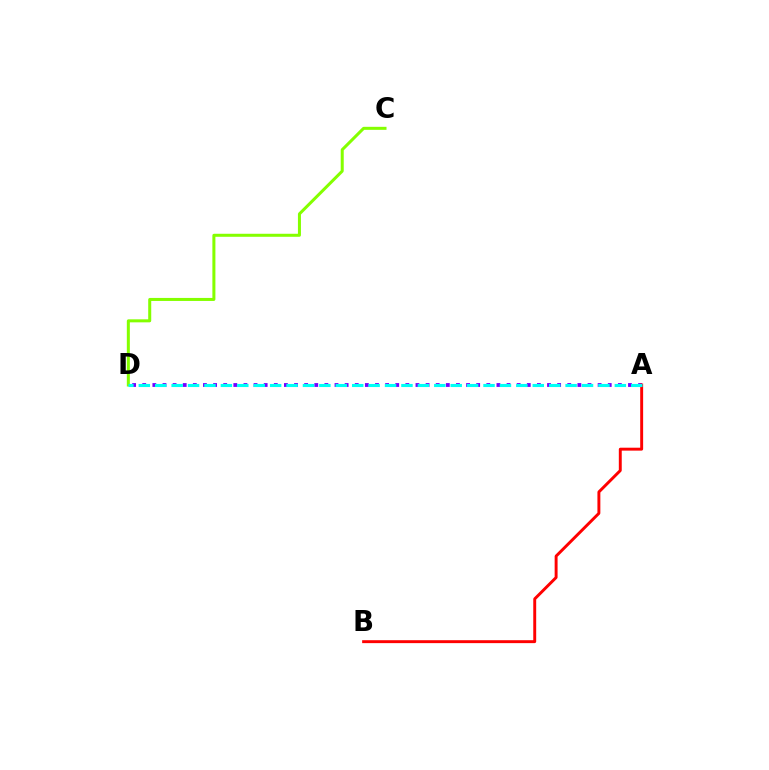{('C', 'D'): [{'color': '#84ff00', 'line_style': 'solid', 'thickness': 2.17}], ('A', 'D'): [{'color': '#7200ff', 'line_style': 'dotted', 'thickness': 2.75}, {'color': '#00fff6', 'line_style': 'dashed', 'thickness': 2.23}], ('A', 'B'): [{'color': '#ff0000', 'line_style': 'solid', 'thickness': 2.1}]}